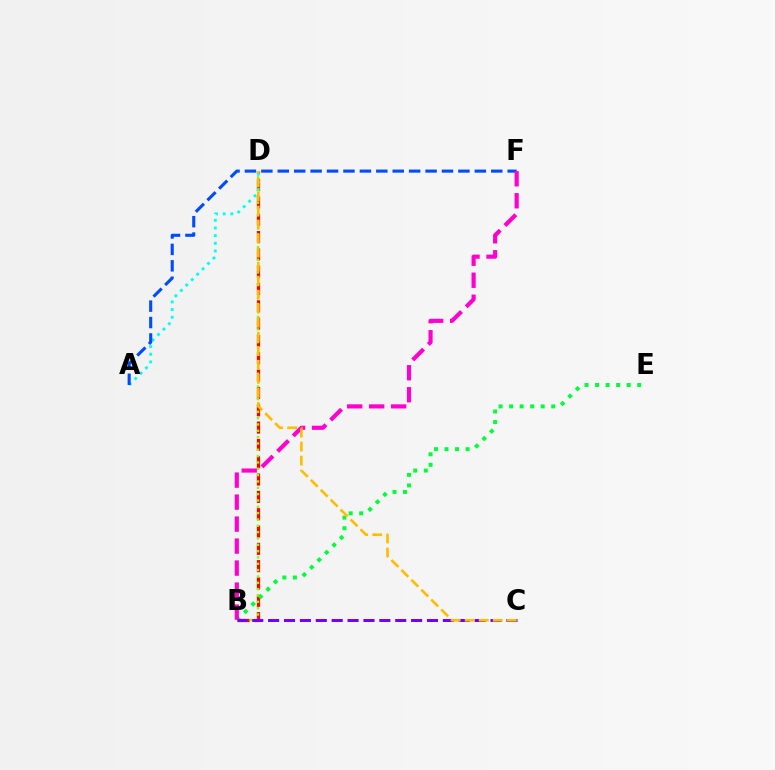{('B', 'D'): [{'color': '#ff0000', 'line_style': 'dashed', 'thickness': 2.35}, {'color': '#84ff00', 'line_style': 'dotted', 'thickness': 1.72}], ('A', 'D'): [{'color': '#00fff6', 'line_style': 'dotted', 'thickness': 2.08}], ('B', 'E'): [{'color': '#00ff39', 'line_style': 'dotted', 'thickness': 2.86}], ('A', 'F'): [{'color': '#004bff', 'line_style': 'dashed', 'thickness': 2.23}], ('B', 'F'): [{'color': '#ff00cf', 'line_style': 'dashed', 'thickness': 2.99}], ('B', 'C'): [{'color': '#7200ff', 'line_style': 'dashed', 'thickness': 2.16}], ('C', 'D'): [{'color': '#ffbd00', 'line_style': 'dashed', 'thickness': 1.91}]}